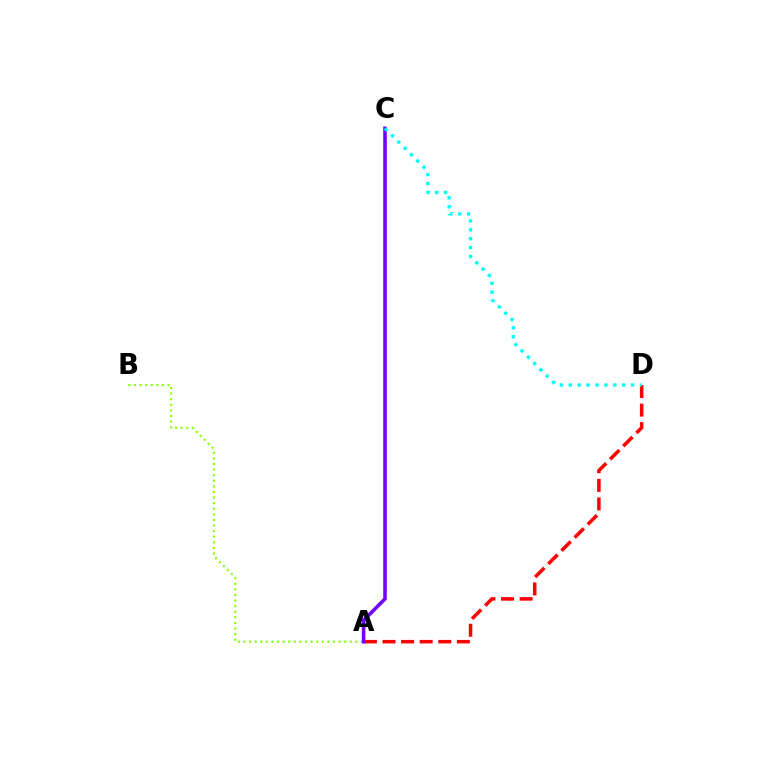{('A', 'B'): [{'color': '#84ff00', 'line_style': 'dotted', 'thickness': 1.52}], ('A', 'D'): [{'color': '#ff0000', 'line_style': 'dashed', 'thickness': 2.53}], ('A', 'C'): [{'color': '#7200ff', 'line_style': 'solid', 'thickness': 2.57}], ('C', 'D'): [{'color': '#00fff6', 'line_style': 'dotted', 'thickness': 2.42}]}